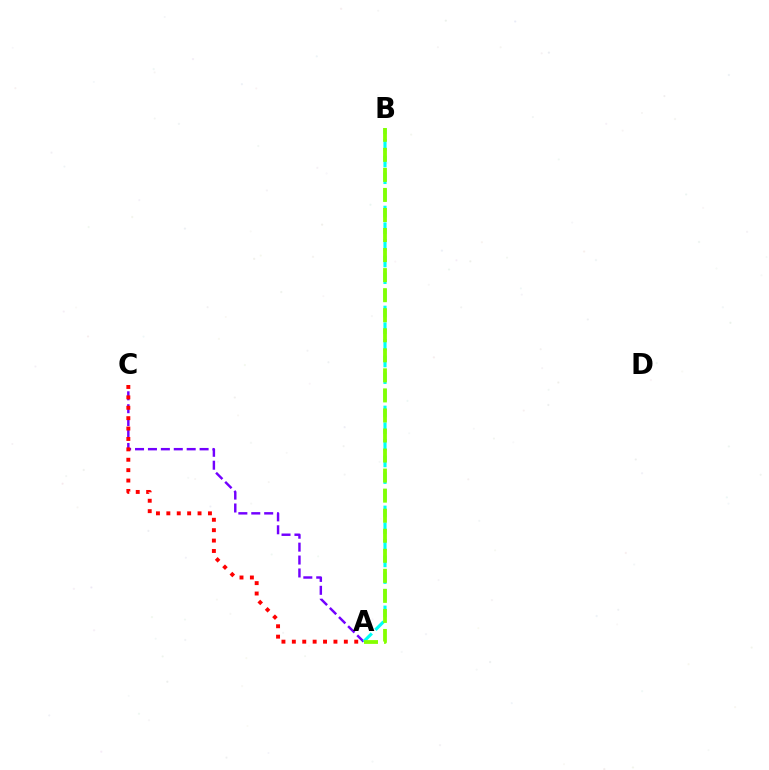{('A', 'C'): [{'color': '#7200ff', 'line_style': 'dashed', 'thickness': 1.75}, {'color': '#ff0000', 'line_style': 'dotted', 'thickness': 2.83}], ('A', 'B'): [{'color': '#00fff6', 'line_style': 'dashed', 'thickness': 2.26}, {'color': '#84ff00', 'line_style': 'dashed', 'thickness': 2.72}]}